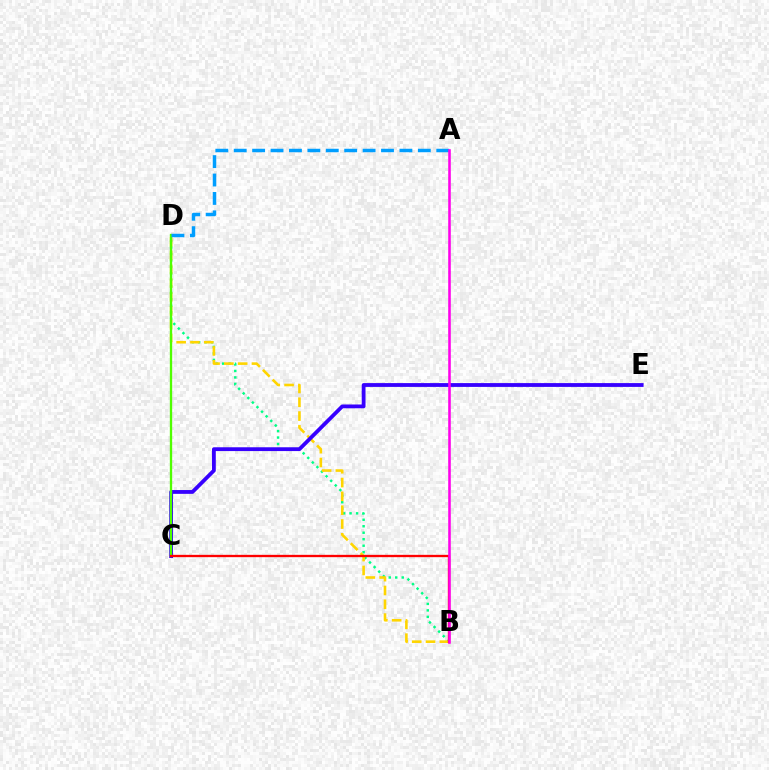{('B', 'D'): [{'color': '#00ff86', 'line_style': 'dotted', 'thickness': 1.76}, {'color': '#ffd500', 'line_style': 'dashed', 'thickness': 1.88}], ('C', 'E'): [{'color': '#3700ff', 'line_style': 'solid', 'thickness': 2.74}], ('C', 'D'): [{'color': '#4fff00', 'line_style': 'solid', 'thickness': 1.68}], ('B', 'C'): [{'color': '#ff0000', 'line_style': 'solid', 'thickness': 1.67}], ('A', 'D'): [{'color': '#009eff', 'line_style': 'dashed', 'thickness': 2.5}], ('A', 'B'): [{'color': '#ff00ed', 'line_style': 'solid', 'thickness': 1.86}]}